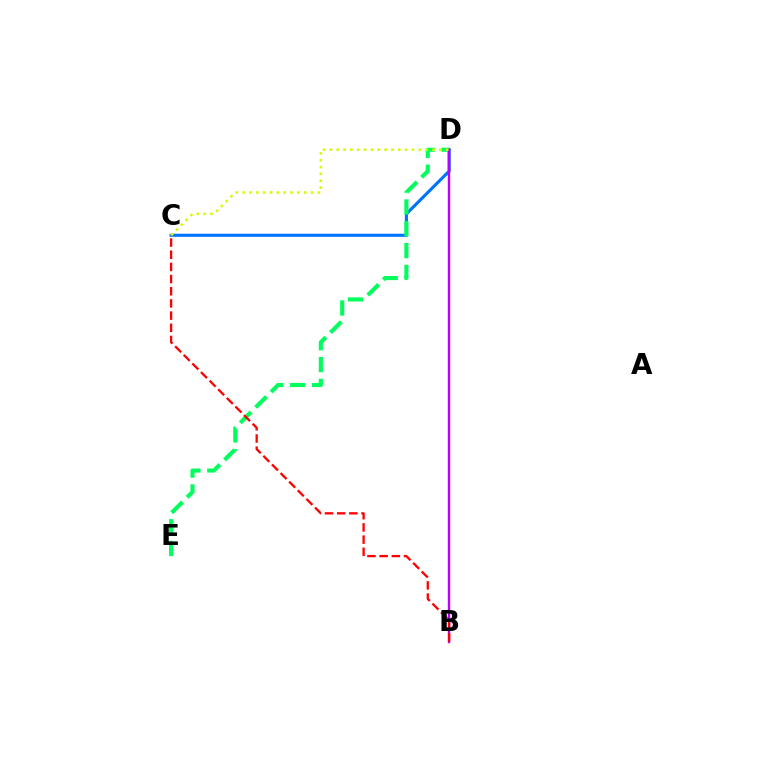{('C', 'D'): [{'color': '#0074ff', 'line_style': 'solid', 'thickness': 2.24}, {'color': '#d1ff00', 'line_style': 'dotted', 'thickness': 1.86}], ('D', 'E'): [{'color': '#00ff5c', 'line_style': 'dashed', 'thickness': 2.96}], ('B', 'D'): [{'color': '#b900ff', 'line_style': 'solid', 'thickness': 1.74}], ('B', 'C'): [{'color': '#ff0000', 'line_style': 'dashed', 'thickness': 1.65}]}